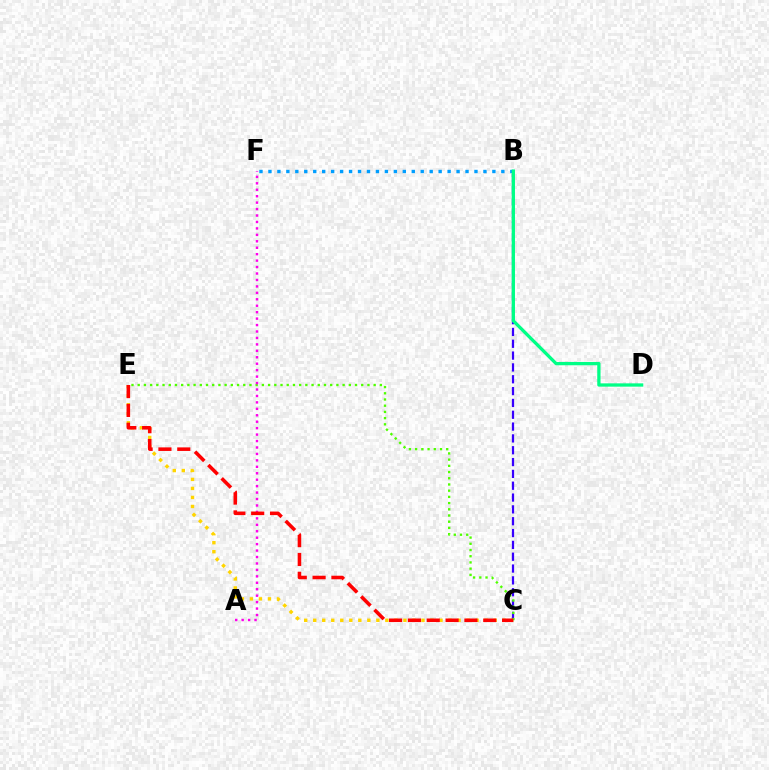{('C', 'E'): [{'color': '#ffd500', 'line_style': 'dotted', 'thickness': 2.45}, {'color': '#4fff00', 'line_style': 'dotted', 'thickness': 1.69}, {'color': '#ff0000', 'line_style': 'dashed', 'thickness': 2.56}], ('B', 'C'): [{'color': '#3700ff', 'line_style': 'dashed', 'thickness': 1.61}], ('B', 'F'): [{'color': '#009eff', 'line_style': 'dotted', 'thickness': 2.43}], ('A', 'F'): [{'color': '#ff00ed', 'line_style': 'dotted', 'thickness': 1.75}], ('B', 'D'): [{'color': '#00ff86', 'line_style': 'solid', 'thickness': 2.37}]}